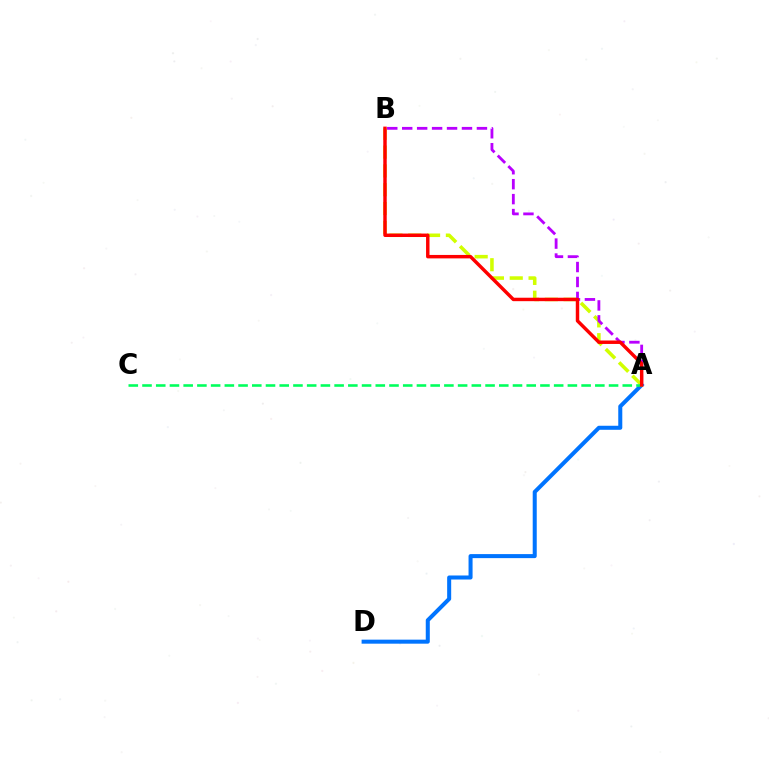{('A', 'D'): [{'color': '#0074ff', 'line_style': 'solid', 'thickness': 2.9}], ('A', 'B'): [{'color': '#d1ff00', 'line_style': 'dashed', 'thickness': 2.56}, {'color': '#b900ff', 'line_style': 'dashed', 'thickness': 2.03}, {'color': '#ff0000', 'line_style': 'solid', 'thickness': 2.48}], ('A', 'C'): [{'color': '#00ff5c', 'line_style': 'dashed', 'thickness': 1.86}]}